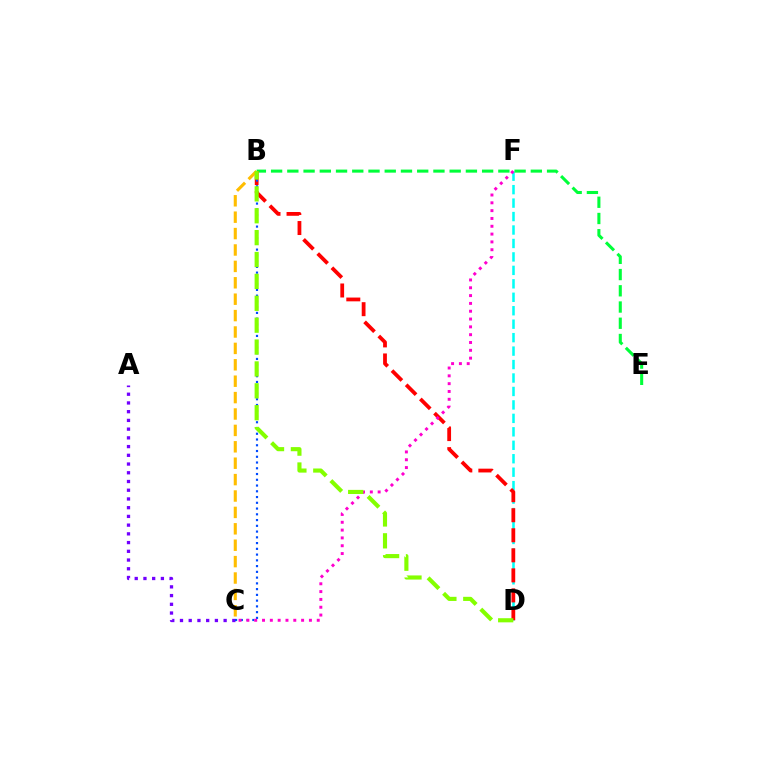{('D', 'F'): [{'color': '#00fff6', 'line_style': 'dashed', 'thickness': 1.83}], ('A', 'C'): [{'color': '#7200ff', 'line_style': 'dotted', 'thickness': 2.37}], ('B', 'E'): [{'color': '#00ff39', 'line_style': 'dashed', 'thickness': 2.21}], ('B', 'D'): [{'color': '#ff0000', 'line_style': 'dashed', 'thickness': 2.72}, {'color': '#84ff00', 'line_style': 'dashed', 'thickness': 2.97}], ('B', 'C'): [{'color': '#ffbd00', 'line_style': 'dashed', 'thickness': 2.23}, {'color': '#004bff', 'line_style': 'dotted', 'thickness': 1.56}], ('C', 'F'): [{'color': '#ff00cf', 'line_style': 'dotted', 'thickness': 2.12}]}